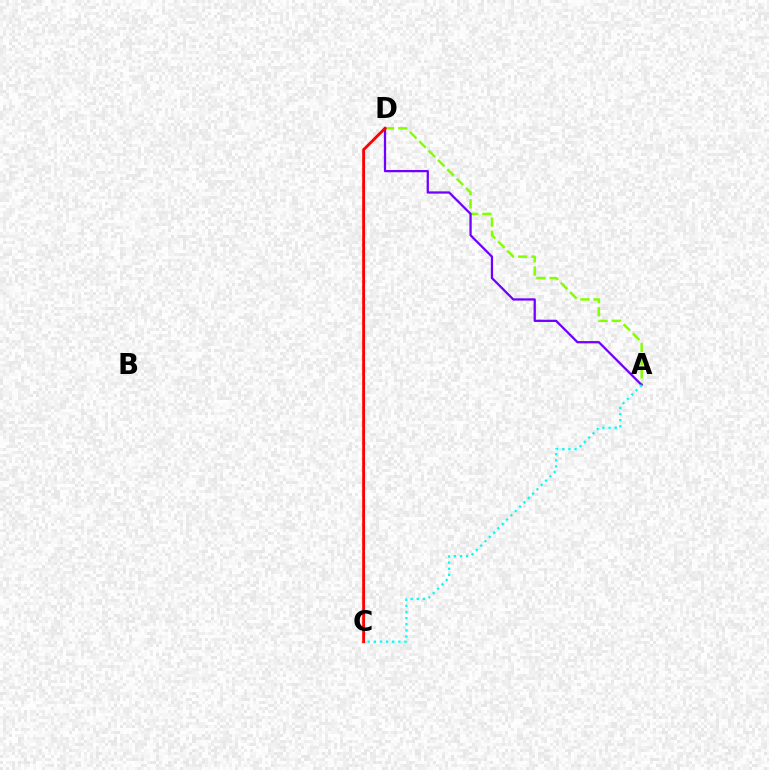{('A', 'D'): [{'color': '#84ff00', 'line_style': 'dashed', 'thickness': 1.79}, {'color': '#7200ff', 'line_style': 'solid', 'thickness': 1.63}], ('C', 'D'): [{'color': '#ff0000', 'line_style': 'solid', 'thickness': 2.06}], ('A', 'C'): [{'color': '#00fff6', 'line_style': 'dotted', 'thickness': 1.66}]}